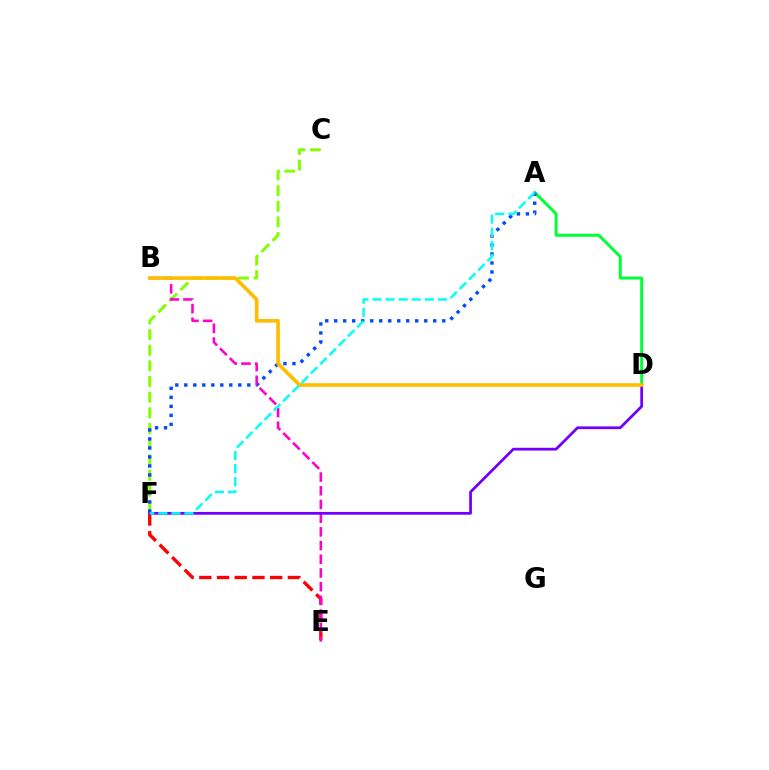{('E', 'F'): [{'color': '#ff0000', 'line_style': 'dashed', 'thickness': 2.41}], ('C', 'F'): [{'color': '#84ff00', 'line_style': 'dashed', 'thickness': 2.13}], ('A', 'D'): [{'color': '#00ff39', 'line_style': 'solid', 'thickness': 2.13}], ('A', 'F'): [{'color': '#004bff', 'line_style': 'dotted', 'thickness': 2.45}, {'color': '#00fff6', 'line_style': 'dashed', 'thickness': 1.78}], ('B', 'E'): [{'color': '#ff00cf', 'line_style': 'dashed', 'thickness': 1.86}], ('D', 'F'): [{'color': '#7200ff', 'line_style': 'solid', 'thickness': 1.98}], ('B', 'D'): [{'color': '#ffbd00', 'line_style': 'solid', 'thickness': 2.61}]}